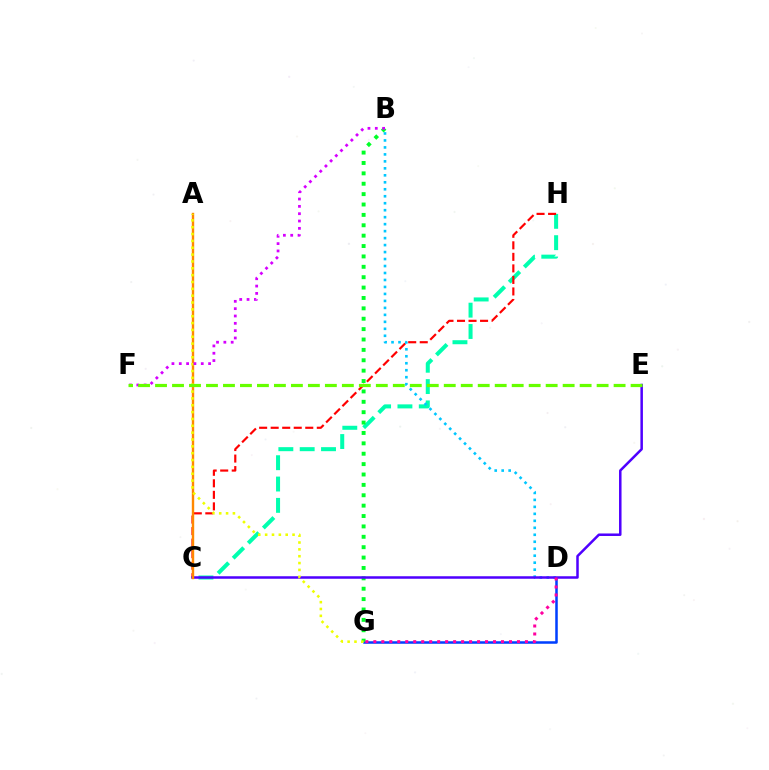{('C', 'H'): [{'color': '#00ffaf', 'line_style': 'dashed', 'thickness': 2.9}, {'color': '#ff0000', 'line_style': 'dashed', 'thickness': 1.57}], ('D', 'G'): [{'color': '#003fff', 'line_style': 'solid', 'thickness': 1.82}, {'color': '#ff00a0', 'line_style': 'dotted', 'thickness': 2.17}], ('B', 'G'): [{'color': '#00ff27', 'line_style': 'dotted', 'thickness': 2.82}], ('B', 'D'): [{'color': '#00c7ff', 'line_style': 'dotted', 'thickness': 1.9}], ('C', 'E'): [{'color': '#4f00ff', 'line_style': 'solid', 'thickness': 1.81}], ('A', 'C'): [{'color': '#ff8800', 'line_style': 'solid', 'thickness': 1.73}], ('A', 'G'): [{'color': '#eeff00', 'line_style': 'dotted', 'thickness': 1.86}], ('B', 'F'): [{'color': '#d600ff', 'line_style': 'dotted', 'thickness': 1.99}], ('E', 'F'): [{'color': '#66ff00', 'line_style': 'dashed', 'thickness': 2.31}]}